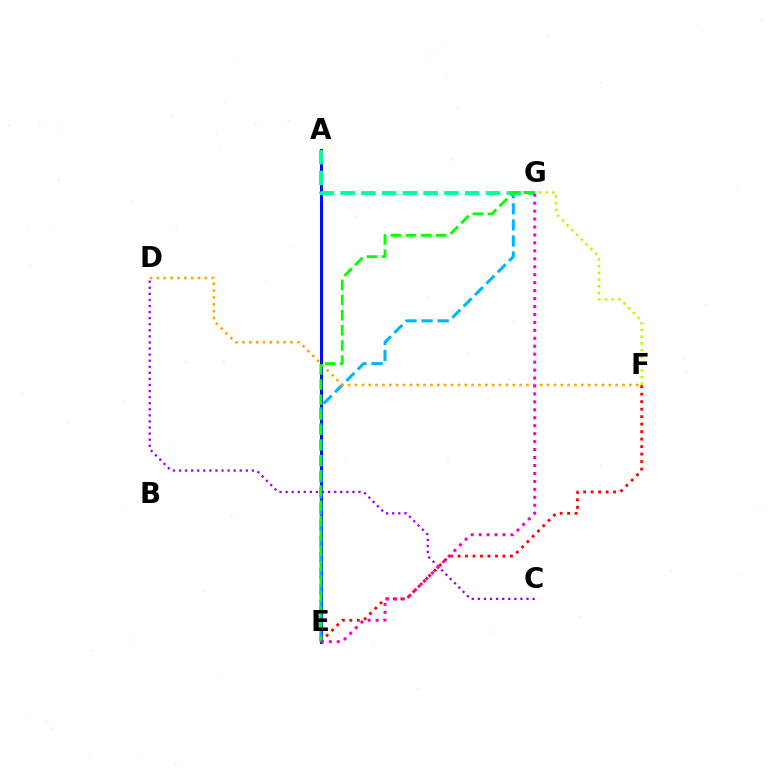{('A', 'E'): [{'color': '#0010ff', 'line_style': 'solid', 'thickness': 2.16}], ('E', 'G'): [{'color': '#00b5ff', 'line_style': 'dashed', 'thickness': 2.18}, {'color': '#08ff00', 'line_style': 'dashed', 'thickness': 2.06}, {'color': '#ff00bd', 'line_style': 'dotted', 'thickness': 2.16}], ('F', 'G'): [{'color': '#b3ff00', 'line_style': 'dotted', 'thickness': 1.83}], ('E', 'F'): [{'color': '#ff0000', 'line_style': 'dotted', 'thickness': 2.03}], ('A', 'G'): [{'color': '#00ff9d', 'line_style': 'dashed', 'thickness': 2.82}], ('D', 'F'): [{'color': '#ffa500', 'line_style': 'dotted', 'thickness': 1.86}], ('C', 'D'): [{'color': '#9b00ff', 'line_style': 'dotted', 'thickness': 1.65}]}